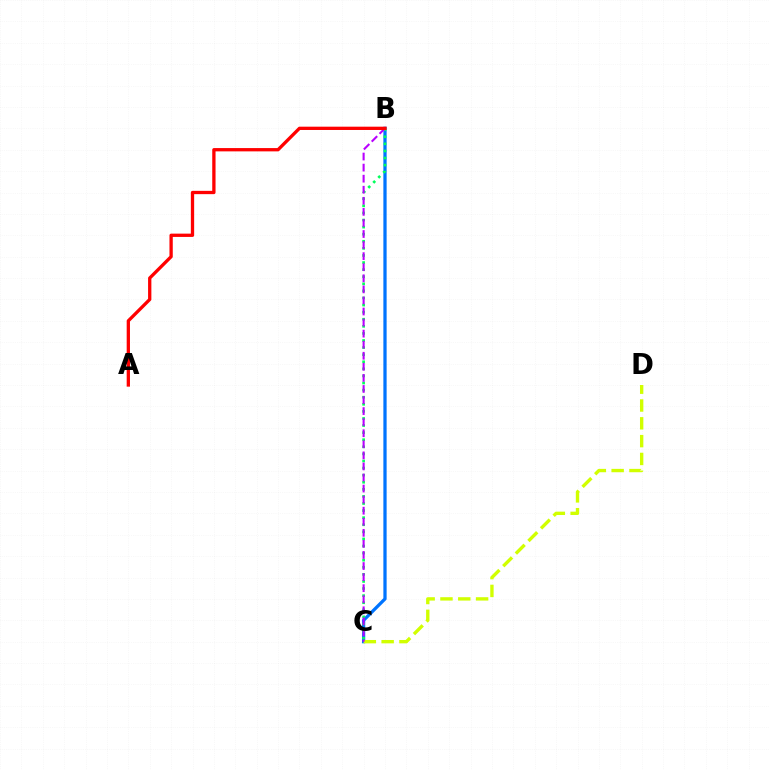{('B', 'C'): [{'color': '#0074ff', 'line_style': 'solid', 'thickness': 2.34}, {'color': '#00ff5c', 'line_style': 'dotted', 'thickness': 1.93}, {'color': '#b900ff', 'line_style': 'dashed', 'thickness': 1.5}], ('C', 'D'): [{'color': '#d1ff00', 'line_style': 'dashed', 'thickness': 2.42}], ('A', 'B'): [{'color': '#ff0000', 'line_style': 'solid', 'thickness': 2.37}]}